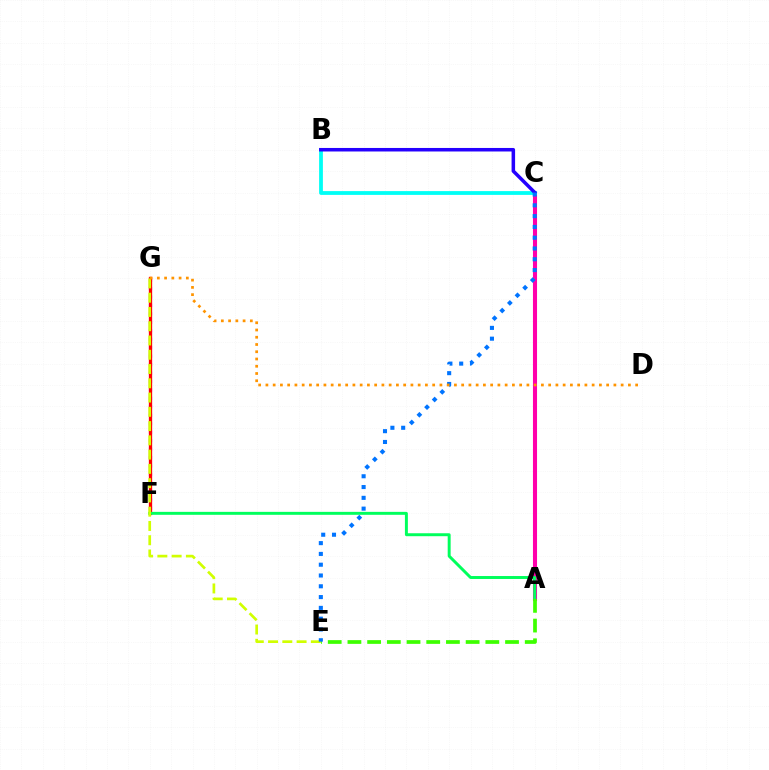{('A', 'C'): [{'color': '#ff00ac', 'line_style': 'solid', 'thickness': 2.94}], ('B', 'C'): [{'color': '#00fff6', 'line_style': 'solid', 'thickness': 2.72}, {'color': '#2500ff', 'line_style': 'solid', 'thickness': 2.54}], ('F', 'G'): [{'color': '#b900ff', 'line_style': 'dotted', 'thickness': 2.3}, {'color': '#ff0000', 'line_style': 'solid', 'thickness': 2.38}], ('A', 'F'): [{'color': '#00ff5c', 'line_style': 'solid', 'thickness': 2.12}], ('E', 'G'): [{'color': '#d1ff00', 'line_style': 'dashed', 'thickness': 1.94}], ('A', 'E'): [{'color': '#3dff00', 'line_style': 'dashed', 'thickness': 2.68}], ('C', 'E'): [{'color': '#0074ff', 'line_style': 'dotted', 'thickness': 2.93}], ('D', 'G'): [{'color': '#ff9400', 'line_style': 'dotted', 'thickness': 1.97}]}